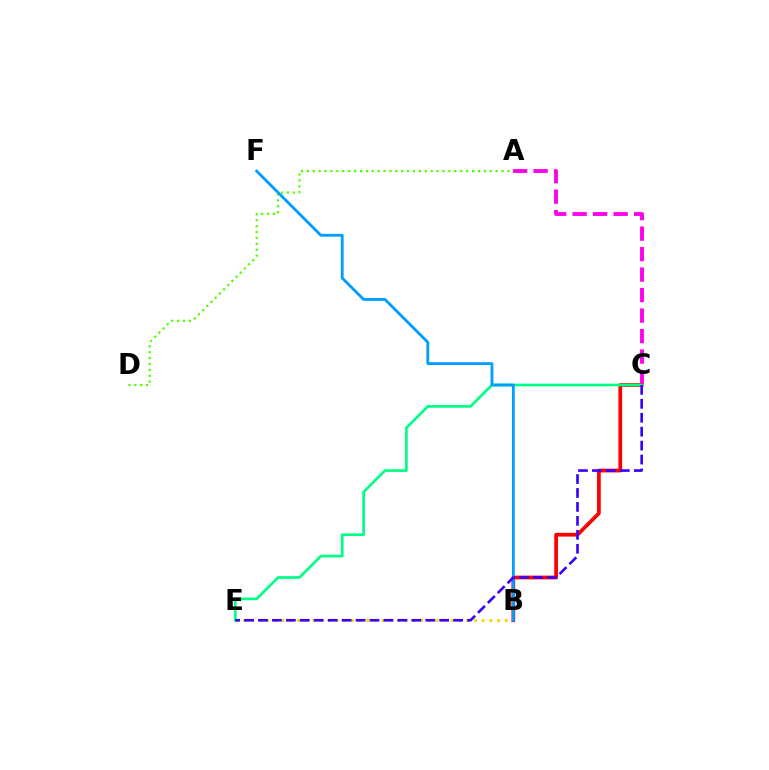{('A', 'C'): [{'color': '#ff00ed', 'line_style': 'dashed', 'thickness': 2.78}], ('B', 'E'): [{'color': '#ffd500', 'line_style': 'dotted', 'thickness': 2.09}], ('B', 'C'): [{'color': '#ff0000', 'line_style': 'solid', 'thickness': 2.69}], ('C', 'E'): [{'color': '#00ff86', 'line_style': 'solid', 'thickness': 1.94}, {'color': '#3700ff', 'line_style': 'dashed', 'thickness': 1.89}], ('A', 'D'): [{'color': '#4fff00', 'line_style': 'dotted', 'thickness': 1.6}], ('B', 'F'): [{'color': '#009eff', 'line_style': 'solid', 'thickness': 2.04}]}